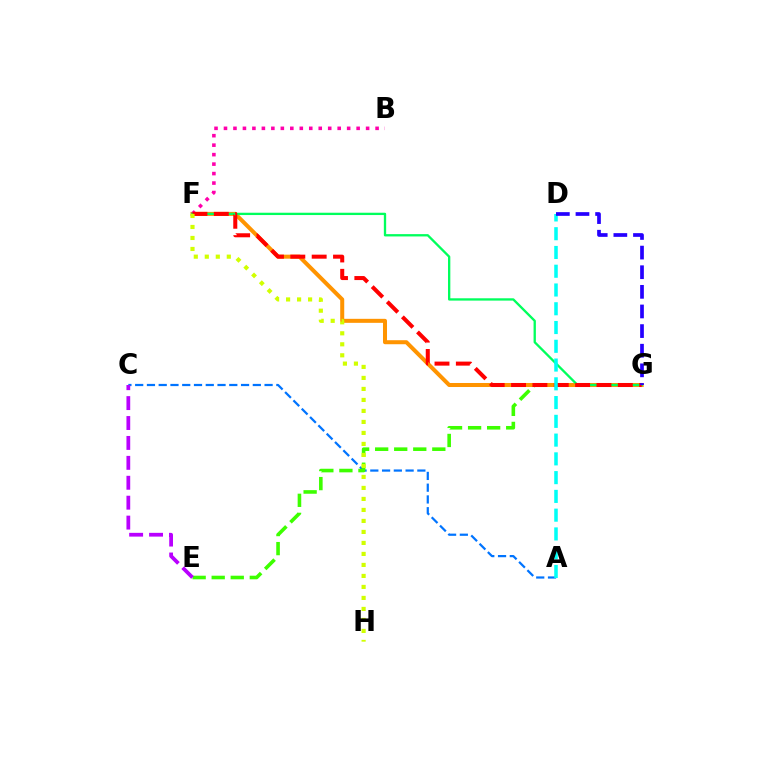{('A', 'C'): [{'color': '#0074ff', 'line_style': 'dashed', 'thickness': 1.6}], ('E', 'G'): [{'color': '#3dff00', 'line_style': 'dashed', 'thickness': 2.59}], ('F', 'G'): [{'color': '#ff9400', 'line_style': 'solid', 'thickness': 2.89}, {'color': '#00ff5c', 'line_style': 'solid', 'thickness': 1.67}, {'color': '#ff0000', 'line_style': 'dashed', 'thickness': 2.9}], ('B', 'F'): [{'color': '#ff00ac', 'line_style': 'dotted', 'thickness': 2.57}], ('C', 'E'): [{'color': '#b900ff', 'line_style': 'dashed', 'thickness': 2.71}], ('F', 'H'): [{'color': '#d1ff00', 'line_style': 'dotted', 'thickness': 2.99}], ('A', 'D'): [{'color': '#00fff6', 'line_style': 'dashed', 'thickness': 2.55}], ('D', 'G'): [{'color': '#2500ff', 'line_style': 'dashed', 'thickness': 2.67}]}